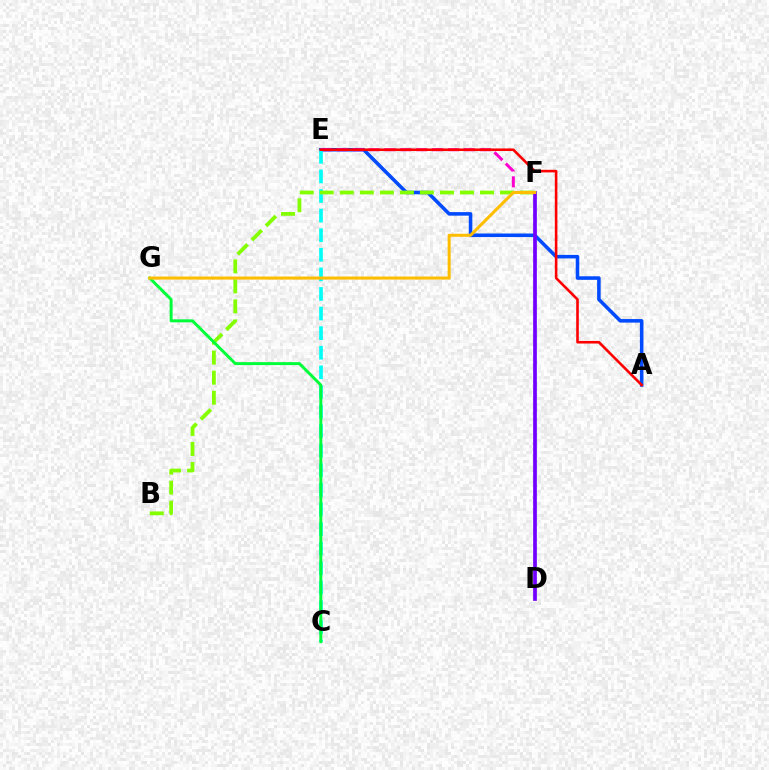{('A', 'E'): [{'color': '#004bff', 'line_style': 'solid', 'thickness': 2.56}, {'color': '#ff0000', 'line_style': 'solid', 'thickness': 1.88}], ('E', 'F'): [{'color': '#ff00cf', 'line_style': 'dashed', 'thickness': 2.16}], ('C', 'E'): [{'color': '#00fff6', 'line_style': 'dashed', 'thickness': 2.66}], ('B', 'F'): [{'color': '#84ff00', 'line_style': 'dashed', 'thickness': 2.72}], ('C', 'G'): [{'color': '#00ff39', 'line_style': 'solid', 'thickness': 2.14}], ('D', 'F'): [{'color': '#7200ff', 'line_style': 'solid', 'thickness': 2.67}], ('F', 'G'): [{'color': '#ffbd00', 'line_style': 'solid', 'thickness': 2.19}]}